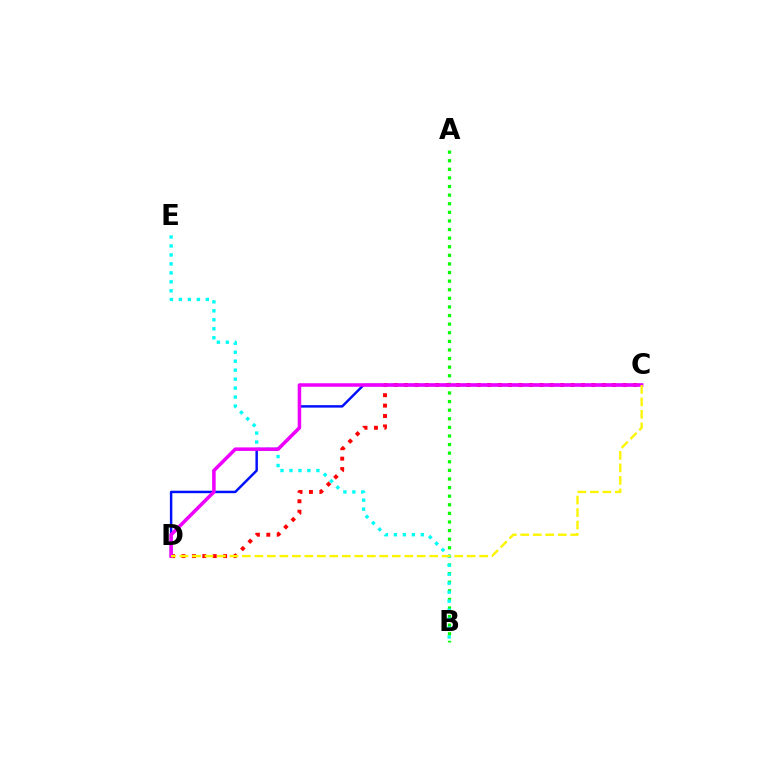{('C', 'D'): [{'color': '#0010ff', 'line_style': 'solid', 'thickness': 1.77}, {'color': '#ff0000', 'line_style': 'dotted', 'thickness': 2.83}, {'color': '#ee00ff', 'line_style': 'solid', 'thickness': 2.54}, {'color': '#fcf500', 'line_style': 'dashed', 'thickness': 1.7}], ('A', 'B'): [{'color': '#08ff00', 'line_style': 'dotted', 'thickness': 2.34}], ('B', 'E'): [{'color': '#00fff6', 'line_style': 'dotted', 'thickness': 2.44}]}